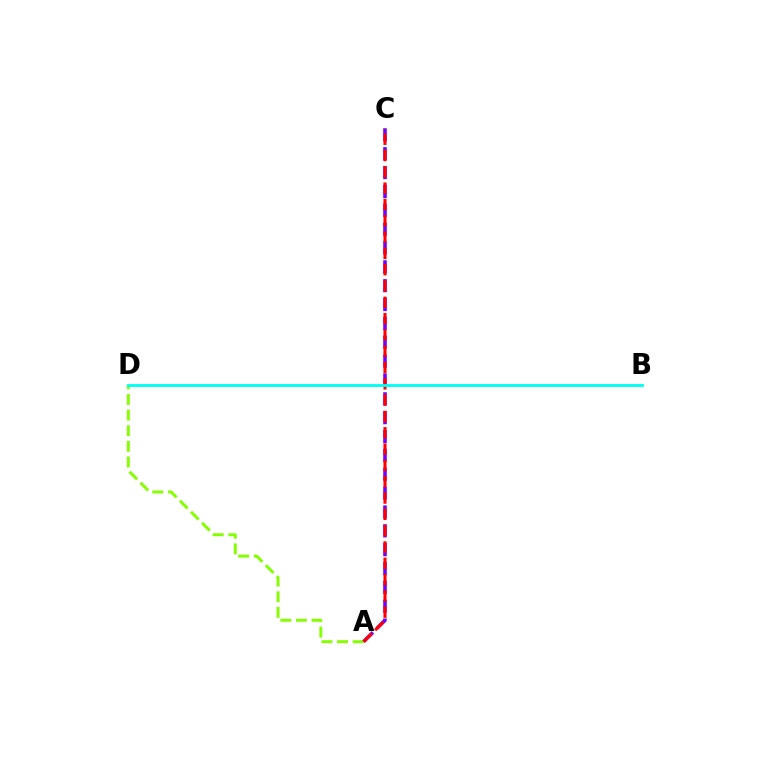{('A', 'D'): [{'color': '#84ff00', 'line_style': 'dashed', 'thickness': 2.12}], ('A', 'C'): [{'color': '#7200ff', 'line_style': 'dashed', 'thickness': 2.56}, {'color': '#ff0000', 'line_style': 'dashed', 'thickness': 2.22}], ('B', 'D'): [{'color': '#00fff6', 'line_style': 'solid', 'thickness': 2.06}]}